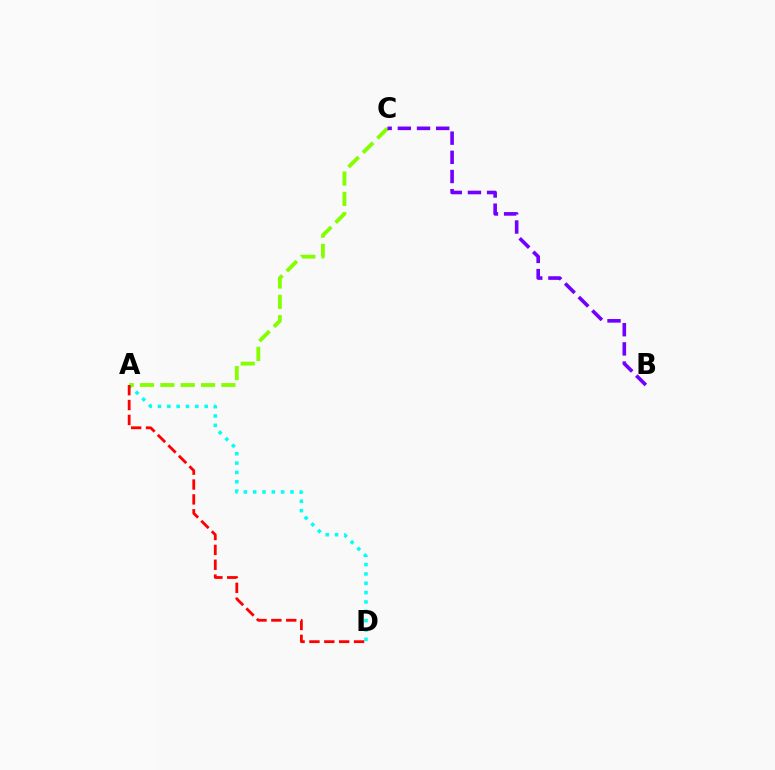{('A', 'D'): [{'color': '#00fff6', 'line_style': 'dotted', 'thickness': 2.54}, {'color': '#ff0000', 'line_style': 'dashed', 'thickness': 2.02}], ('A', 'C'): [{'color': '#84ff00', 'line_style': 'dashed', 'thickness': 2.76}], ('B', 'C'): [{'color': '#7200ff', 'line_style': 'dashed', 'thickness': 2.61}]}